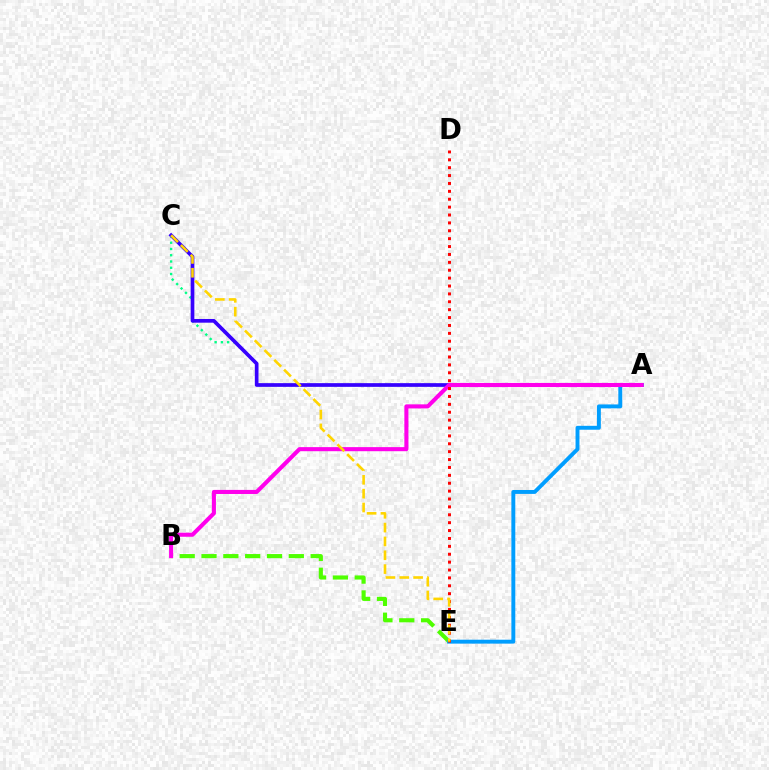{('A', 'C'): [{'color': '#00ff86', 'line_style': 'dotted', 'thickness': 1.7}, {'color': '#3700ff', 'line_style': 'solid', 'thickness': 2.66}], ('B', 'E'): [{'color': '#4fff00', 'line_style': 'dashed', 'thickness': 2.96}], ('A', 'E'): [{'color': '#009eff', 'line_style': 'solid', 'thickness': 2.82}], ('A', 'B'): [{'color': '#ff00ed', 'line_style': 'solid', 'thickness': 2.94}], ('D', 'E'): [{'color': '#ff0000', 'line_style': 'dotted', 'thickness': 2.14}], ('C', 'E'): [{'color': '#ffd500', 'line_style': 'dashed', 'thickness': 1.88}]}